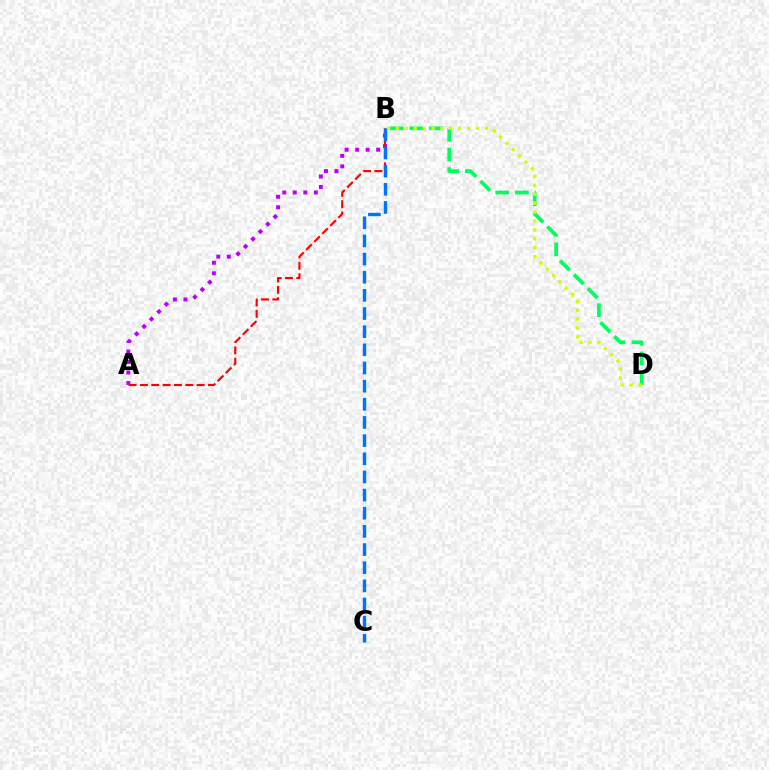{('B', 'D'): [{'color': '#00ff5c', 'line_style': 'dashed', 'thickness': 2.67}, {'color': '#d1ff00', 'line_style': 'dotted', 'thickness': 2.42}], ('A', 'B'): [{'color': '#b900ff', 'line_style': 'dotted', 'thickness': 2.86}, {'color': '#ff0000', 'line_style': 'dashed', 'thickness': 1.54}], ('B', 'C'): [{'color': '#0074ff', 'line_style': 'dashed', 'thickness': 2.47}]}